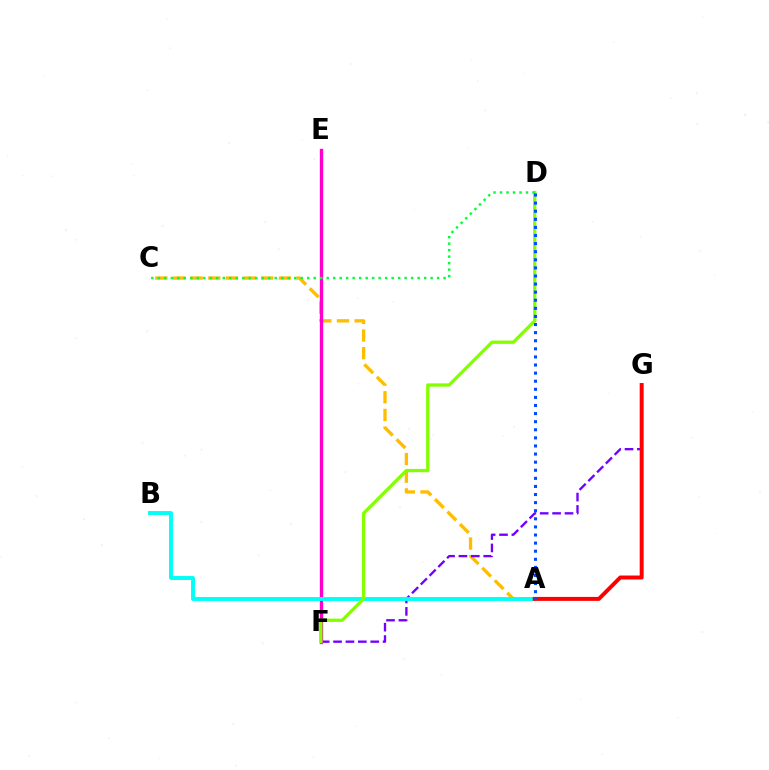{('A', 'C'): [{'color': '#ffbd00', 'line_style': 'dashed', 'thickness': 2.4}], ('F', 'G'): [{'color': '#7200ff', 'line_style': 'dashed', 'thickness': 1.68}], ('E', 'F'): [{'color': '#ff00cf', 'line_style': 'solid', 'thickness': 2.41}], ('A', 'B'): [{'color': '#00fff6', 'line_style': 'solid', 'thickness': 2.81}], ('D', 'F'): [{'color': '#84ff00', 'line_style': 'solid', 'thickness': 2.37}], ('C', 'D'): [{'color': '#00ff39', 'line_style': 'dotted', 'thickness': 1.76}], ('A', 'G'): [{'color': '#ff0000', 'line_style': 'solid', 'thickness': 2.85}], ('A', 'D'): [{'color': '#004bff', 'line_style': 'dotted', 'thickness': 2.2}]}